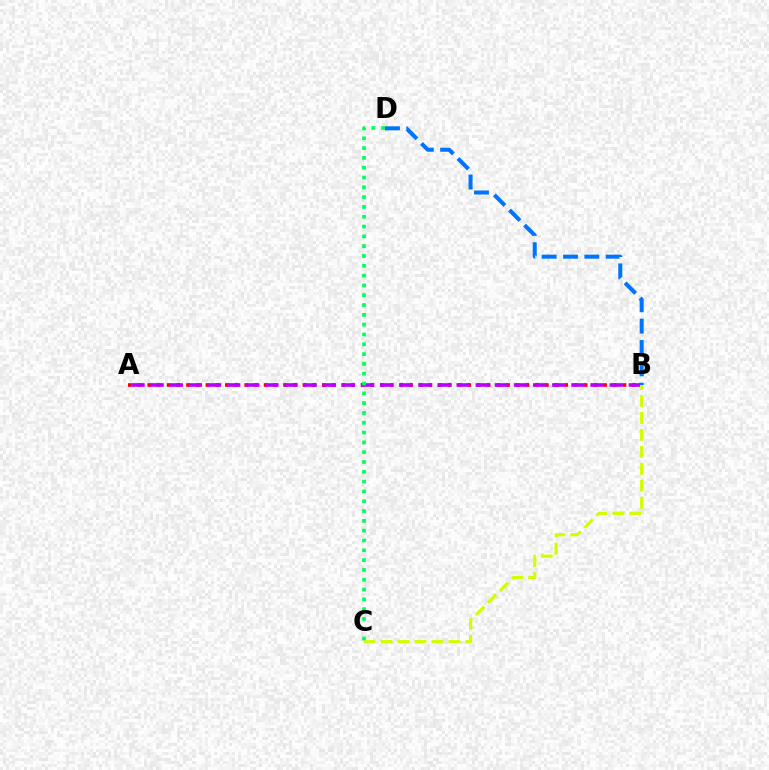{('A', 'B'): [{'color': '#ff0000', 'line_style': 'dotted', 'thickness': 2.64}, {'color': '#b900ff', 'line_style': 'dashed', 'thickness': 2.6}], ('B', 'C'): [{'color': '#d1ff00', 'line_style': 'dashed', 'thickness': 2.31}], ('C', 'D'): [{'color': '#00ff5c', 'line_style': 'dotted', 'thickness': 2.67}], ('B', 'D'): [{'color': '#0074ff', 'line_style': 'dashed', 'thickness': 2.9}]}